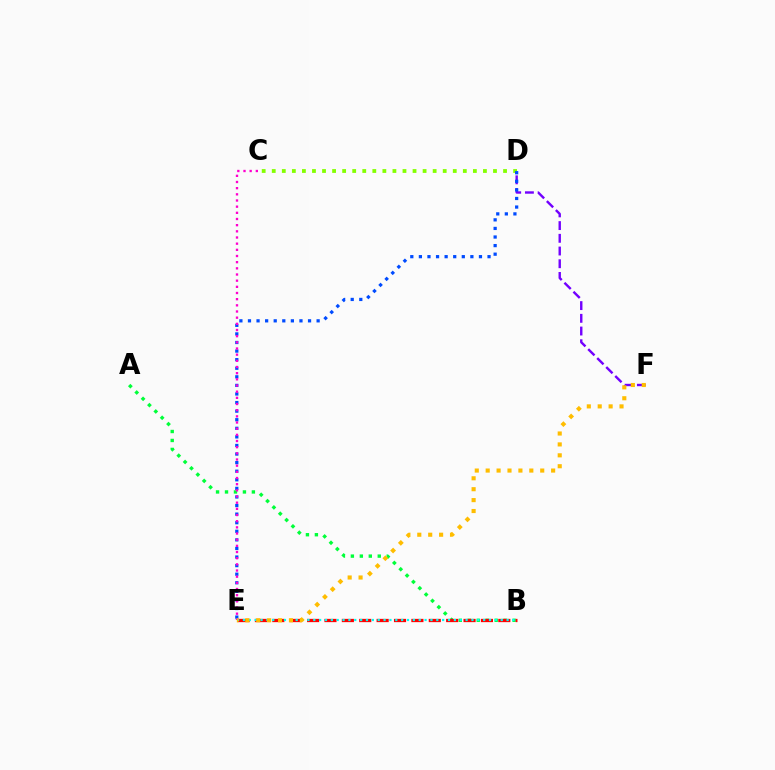{('D', 'F'): [{'color': '#7200ff', 'line_style': 'dashed', 'thickness': 1.73}], ('C', 'D'): [{'color': '#84ff00', 'line_style': 'dotted', 'thickness': 2.73}], ('A', 'B'): [{'color': '#00ff39', 'line_style': 'dotted', 'thickness': 2.43}], ('D', 'E'): [{'color': '#004bff', 'line_style': 'dotted', 'thickness': 2.33}], ('B', 'E'): [{'color': '#ff0000', 'line_style': 'dashed', 'thickness': 2.36}, {'color': '#00fff6', 'line_style': 'dotted', 'thickness': 1.59}], ('C', 'E'): [{'color': '#ff00cf', 'line_style': 'dotted', 'thickness': 1.68}], ('E', 'F'): [{'color': '#ffbd00', 'line_style': 'dotted', 'thickness': 2.96}]}